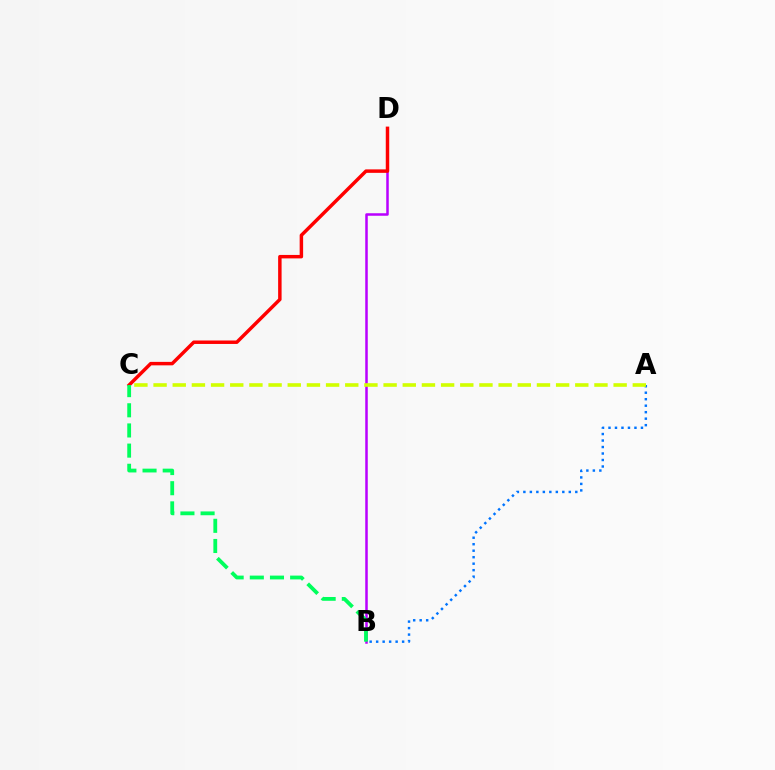{('B', 'D'): [{'color': '#b900ff', 'line_style': 'solid', 'thickness': 1.81}], ('C', 'D'): [{'color': '#ff0000', 'line_style': 'solid', 'thickness': 2.49}], ('A', 'B'): [{'color': '#0074ff', 'line_style': 'dotted', 'thickness': 1.76}], ('A', 'C'): [{'color': '#d1ff00', 'line_style': 'dashed', 'thickness': 2.6}], ('B', 'C'): [{'color': '#00ff5c', 'line_style': 'dashed', 'thickness': 2.74}]}